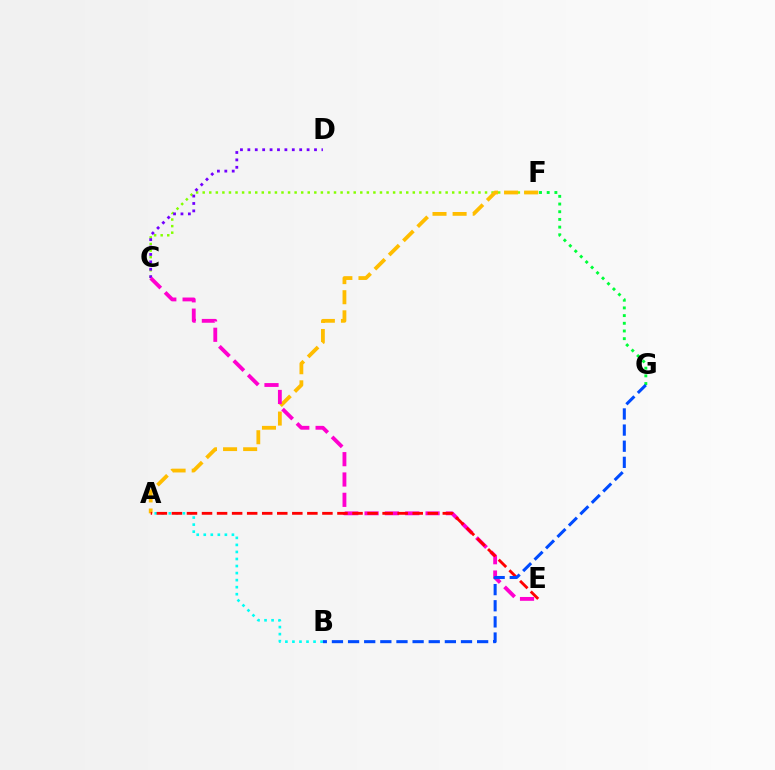{('C', 'F'): [{'color': '#84ff00', 'line_style': 'dotted', 'thickness': 1.78}], ('A', 'F'): [{'color': '#ffbd00', 'line_style': 'dashed', 'thickness': 2.73}], ('A', 'B'): [{'color': '#00fff6', 'line_style': 'dotted', 'thickness': 1.91}], ('C', 'D'): [{'color': '#7200ff', 'line_style': 'dotted', 'thickness': 2.01}], ('C', 'E'): [{'color': '#ff00cf', 'line_style': 'dashed', 'thickness': 2.76}], ('A', 'E'): [{'color': '#ff0000', 'line_style': 'dashed', 'thickness': 2.04}], ('F', 'G'): [{'color': '#00ff39', 'line_style': 'dotted', 'thickness': 2.09}], ('B', 'G'): [{'color': '#004bff', 'line_style': 'dashed', 'thickness': 2.19}]}